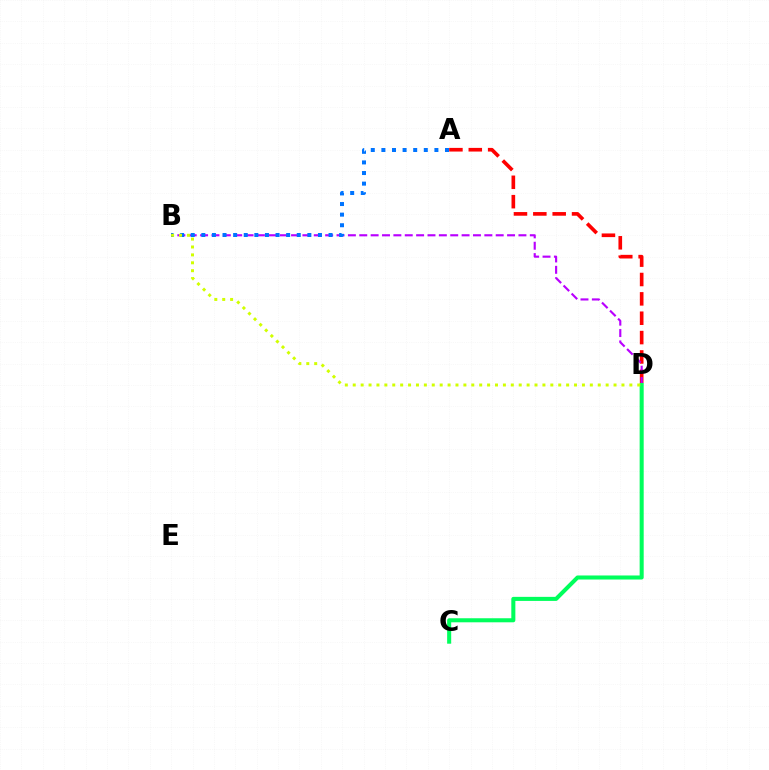{('A', 'D'): [{'color': '#ff0000', 'line_style': 'dashed', 'thickness': 2.63}], ('B', 'D'): [{'color': '#b900ff', 'line_style': 'dashed', 'thickness': 1.54}, {'color': '#d1ff00', 'line_style': 'dotted', 'thickness': 2.15}], ('A', 'B'): [{'color': '#0074ff', 'line_style': 'dotted', 'thickness': 2.88}], ('C', 'D'): [{'color': '#00ff5c', 'line_style': 'solid', 'thickness': 2.92}]}